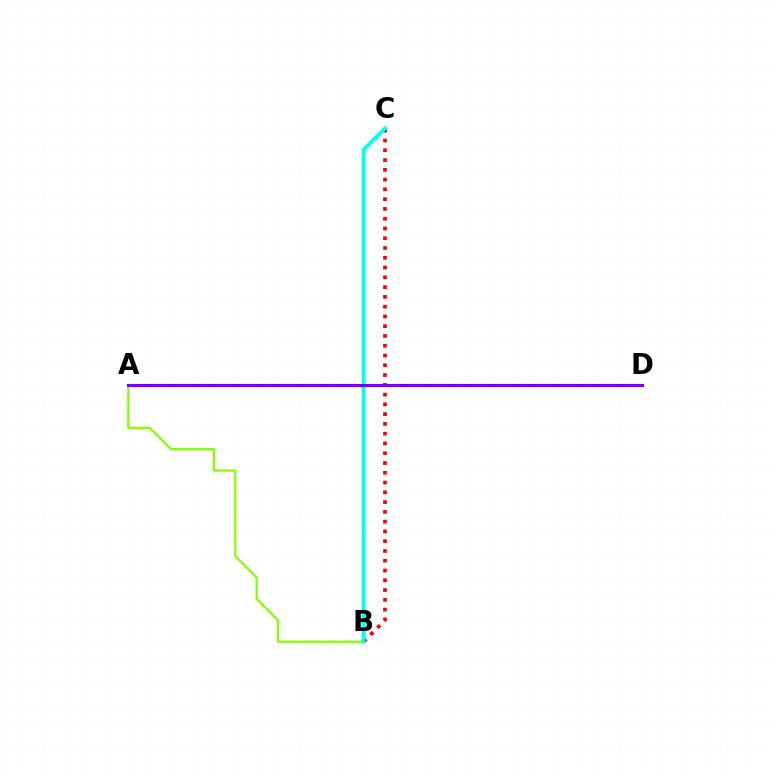{('A', 'B'): [{'color': '#84ff00', 'line_style': 'solid', 'thickness': 1.6}], ('B', 'C'): [{'color': '#ff0000', 'line_style': 'dotted', 'thickness': 2.66}, {'color': '#00fff6', 'line_style': 'solid', 'thickness': 2.75}], ('A', 'D'): [{'color': '#7200ff', 'line_style': 'solid', 'thickness': 2.22}]}